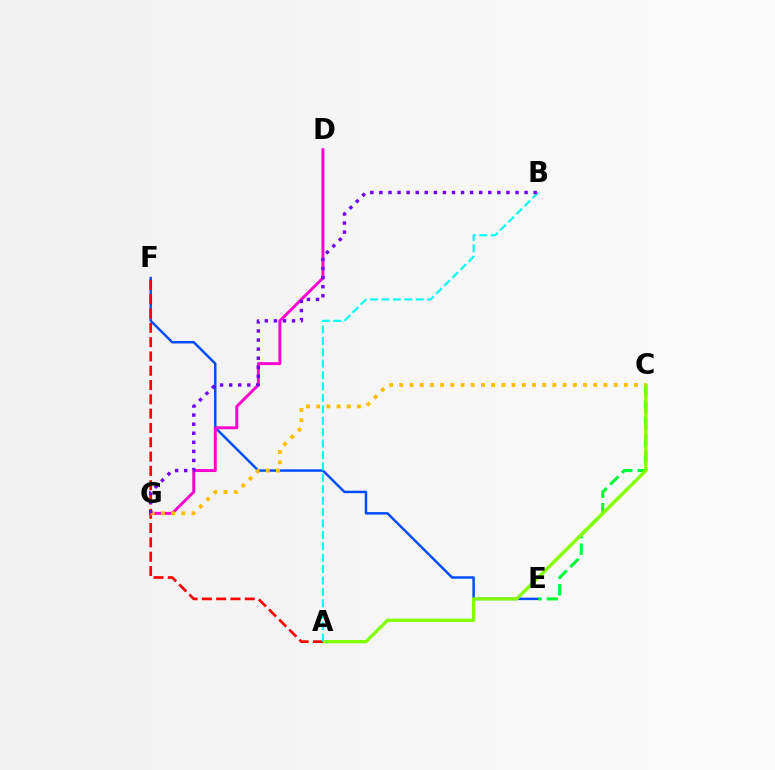{('E', 'F'): [{'color': '#004bff', 'line_style': 'solid', 'thickness': 1.77}], ('C', 'E'): [{'color': '#00ff39', 'line_style': 'dashed', 'thickness': 2.24}], ('D', 'G'): [{'color': '#ff00cf', 'line_style': 'solid', 'thickness': 2.12}], ('A', 'C'): [{'color': '#84ff00', 'line_style': 'solid', 'thickness': 2.37}], ('A', 'F'): [{'color': '#ff0000', 'line_style': 'dashed', 'thickness': 1.94}], ('A', 'B'): [{'color': '#00fff6', 'line_style': 'dashed', 'thickness': 1.55}], ('C', 'G'): [{'color': '#ffbd00', 'line_style': 'dotted', 'thickness': 2.77}], ('B', 'G'): [{'color': '#7200ff', 'line_style': 'dotted', 'thickness': 2.47}]}